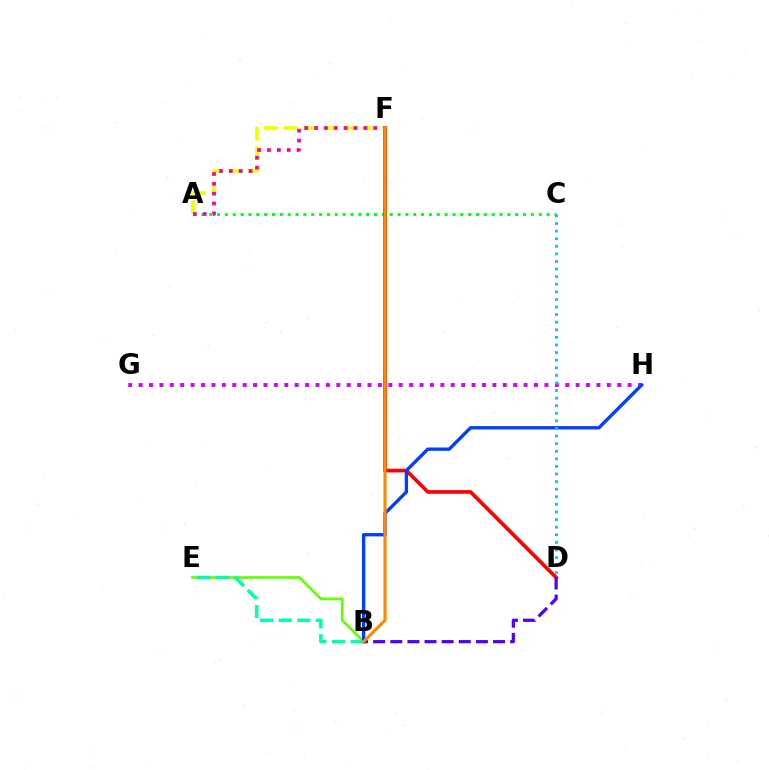{('G', 'H'): [{'color': '#d600ff', 'line_style': 'dotted', 'thickness': 2.83}], ('A', 'C'): [{'color': '#00ff27', 'line_style': 'dotted', 'thickness': 2.13}], ('B', 'E'): [{'color': '#66ff00', 'line_style': 'solid', 'thickness': 1.96}, {'color': '#00ffaf', 'line_style': 'dashed', 'thickness': 2.53}], ('D', 'F'): [{'color': '#ff0000', 'line_style': 'solid', 'thickness': 2.64}], ('A', 'F'): [{'color': '#eeff00', 'line_style': 'dashed', 'thickness': 2.67}, {'color': '#ff00a0', 'line_style': 'dotted', 'thickness': 2.68}], ('B', 'D'): [{'color': '#4f00ff', 'line_style': 'dashed', 'thickness': 2.33}], ('B', 'H'): [{'color': '#003fff', 'line_style': 'solid', 'thickness': 2.39}], ('B', 'F'): [{'color': '#ff8800', 'line_style': 'solid', 'thickness': 2.24}], ('C', 'D'): [{'color': '#00c7ff', 'line_style': 'dotted', 'thickness': 2.06}]}